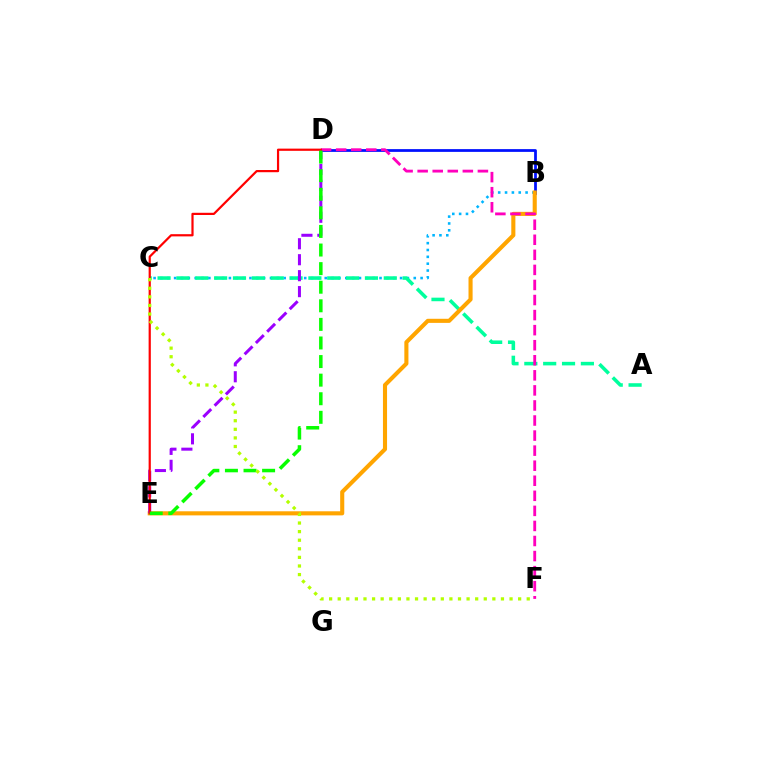{('B', 'C'): [{'color': '#00b5ff', 'line_style': 'dotted', 'thickness': 1.86}], ('B', 'D'): [{'color': '#0010ff', 'line_style': 'solid', 'thickness': 1.99}], ('A', 'C'): [{'color': '#00ff9d', 'line_style': 'dashed', 'thickness': 2.56}], ('B', 'E'): [{'color': '#ffa500', 'line_style': 'solid', 'thickness': 2.95}], ('D', 'F'): [{'color': '#ff00bd', 'line_style': 'dashed', 'thickness': 2.05}], ('D', 'E'): [{'color': '#9b00ff', 'line_style': 'dashed', 'thickness': 2.17}, {'color': '#ff0000', 'line_style': 'solid', 'thickness': 1.59}, {'color': '#08ff00', 'line_style': 'dashed', 'thickness': 2.53}], ('C', 'F'): [{'color': '#b3ff00', 'line_style': 'dotted', 'thickness': 2.33}]}